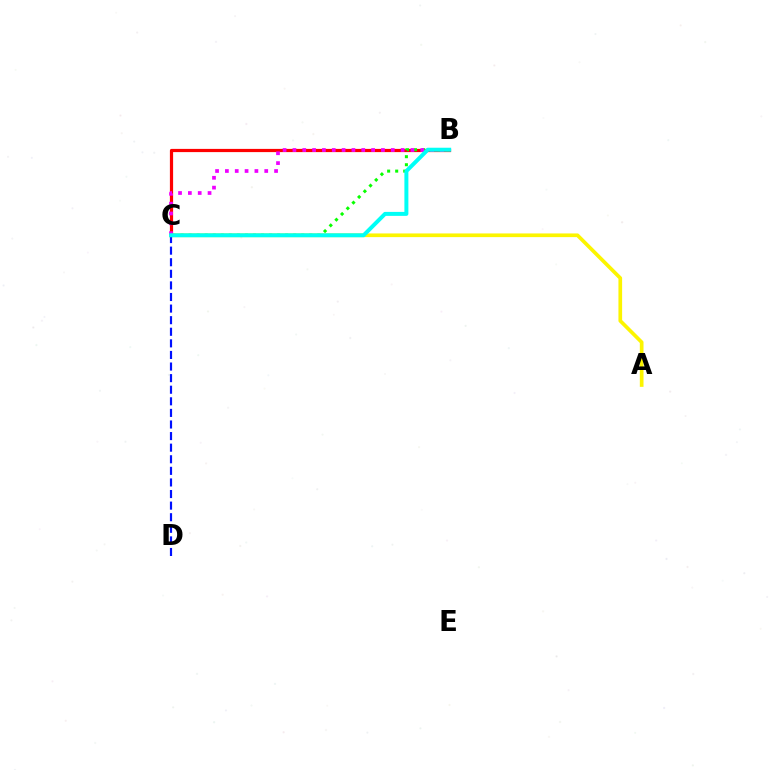{('B', 'C'): [{'color': '#ff0000', 'line_style': 'solid', 'thickness': 2.31}, {'color': '#08ff00', 'line_style': 'dotted', 'thickness': 2.18}, {'color': '#ee00ff', 'line_style': 'dotted', 'thickness': 2.67}, {'color': '#00fff6', 'line_style': 'solid', 'thickness': 2.86}], ('A', 'C'): [{'color': '#fcf500', 'line_style': 'solid', 'thickness': 2.65}], ('C', 'D'): [{'color': '#0010ff', 'line_style': 'dashed', 'thickness': 1.57}]}